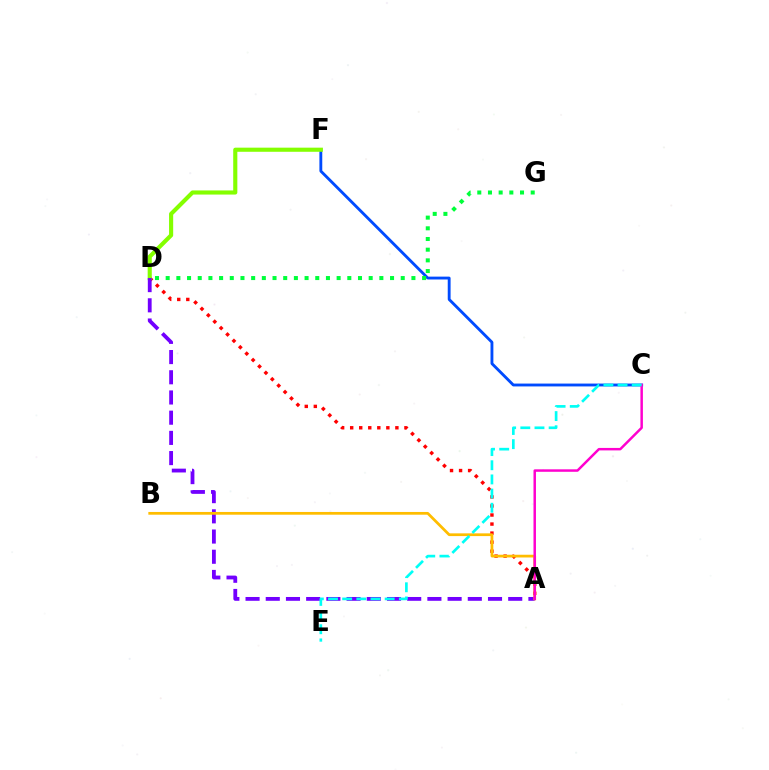{('C', 'F'): [{'color': '#004bff', 'line_style': 'solid', 'thickness': 2.06}], ('A', 'D'): [{'color': '#ff0000', 'line_style': 'dotted', 'thickness': 2.46}, {'color': '#7200ff', 'line_style': 'dashed', 'thickness': 2.74}], ('D', 'F'): [{'color': '#84ff00', 'line_style': 'solid', 'thickness': 2.97}], ('D', 'G'): [{'color': '#00ff39', 'line_style': 'dotted', 'thickness': 2.9}], ('A', 'B'): [{'color': '#ffbd00', 'line_style': 'solid', 'thickness': 1.97}], ('A', 'C'): [{'color': '#ff00cf', 'line_style': 'solid', 'thickness': 1.78}], ('C', 'E'): [{'color': '#00fff6', 'line_style': 'dashed', 'thickness': 1.92}]}